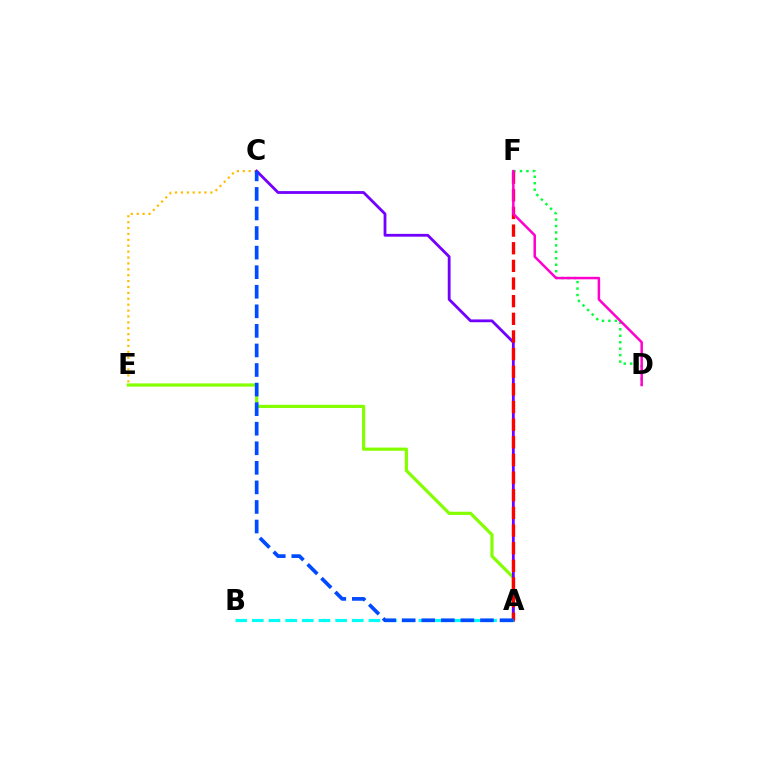{('A', 'E'): [{'color': '#84ff00', 'line_style': 'solid', 'thickness': 2.3}], ('D', 'F'): [{'color': '#00ff39', 'line_style': 'dotted', 'thickness': 1.75}, {'color': '#ff00cf', 'line_style': 'solid', 'thickness': 1.8}], ('C', 'E'): [{'color': '#ffbd00', 'line_style': 'dotted', 'thickness': 1.6}], ('A', 'C'): [{'color': '#7200ff', 'line_style': 'solid', 'thickness': 2.02}, {'color': '#004bff', 'line_style': 'dashed', 'thickness': 2.66}], ('A', 'F'): [{'color': '#ff0000', 'line_style': 'dashed', 'thickness': 2.4}], ('A', 'B'): [{'color': '#00fff6', 'line_style': 'dashed', 'thickness': 2.26}]}